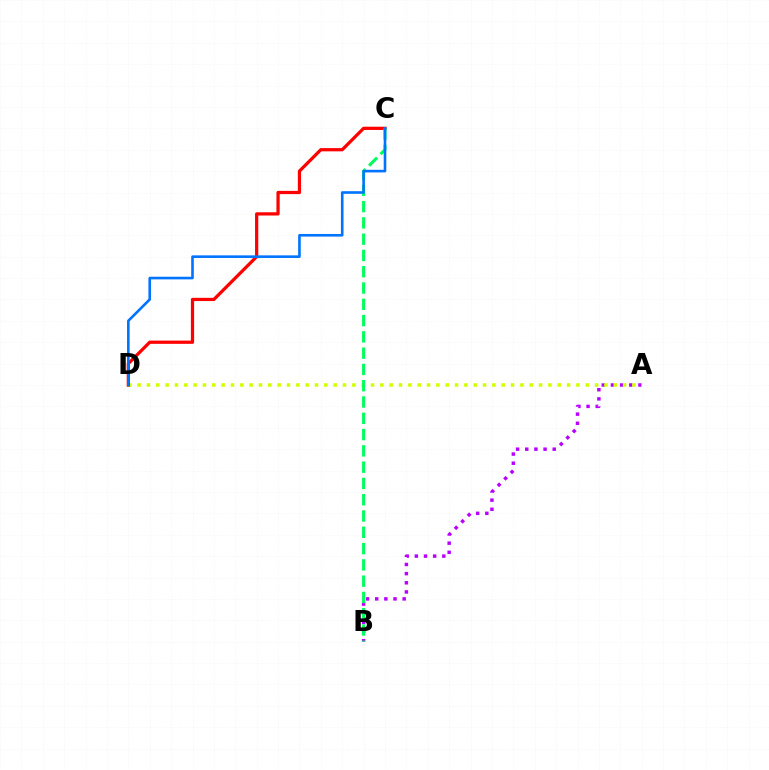{('A', 'B'): [{'color': '#b900ff', 'line_style': 'dotted', 'thickness': 2.49}], ('A', 'D'): [{'color': '#d1ff00', 'line_style': 'dotted', 'thickness': 2.54}], ('C', 'D'): [{'color': '#ff0000', 'line_style': 'solid', 'thickness': 2.33}, {'color': '#0074ff', 'line_style': 'solid', 'thickness': 1.88}], ('B', 'C'): [{'color': '#00ff5c', 'line_style': 'dashed', 'thickness': 2.21}]}